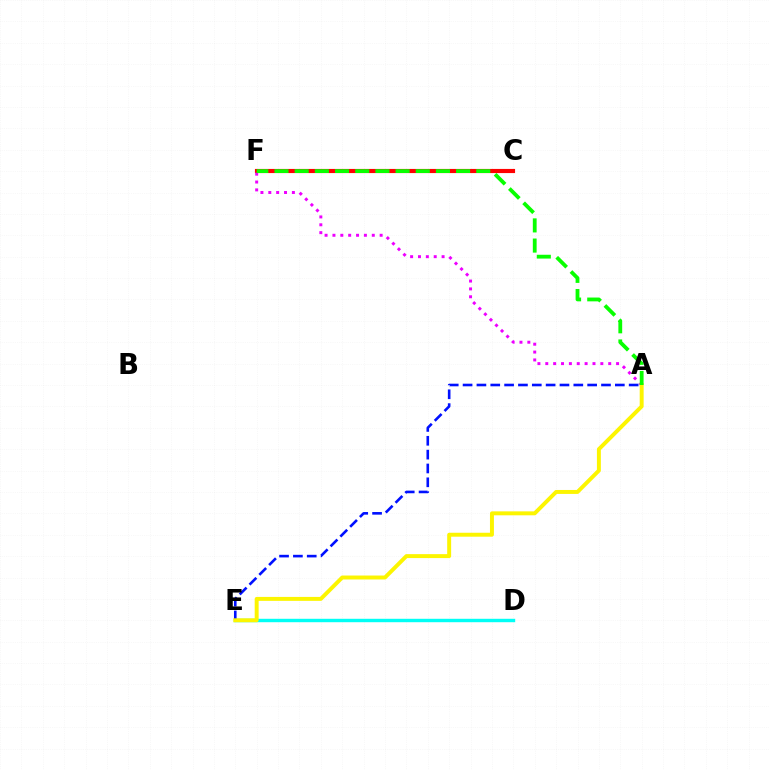{('D', 'E'): [{'color': '#00fff6', 'line_style': 'solid', 'thickness': 2.46}], ('C', 'F'): [{'color': '#ff0000', 'line_style': 'solid', 'thickness': 2.98}], ('A', 'F'): [{'color': '#ee00ff', 'line_style': 'dotted', 'thickness': 2.14}, {'color': '#08ff00', 'line_style': 'dashed', 'thickness': 2.74}], ('A', 'E'): [{'color': '#0010ff', 'line_style': 'dashed', 'thickness': 1.88}, {'color': '#fcf500', 'line_style': 'solid', 'thickness': 2.84}]}